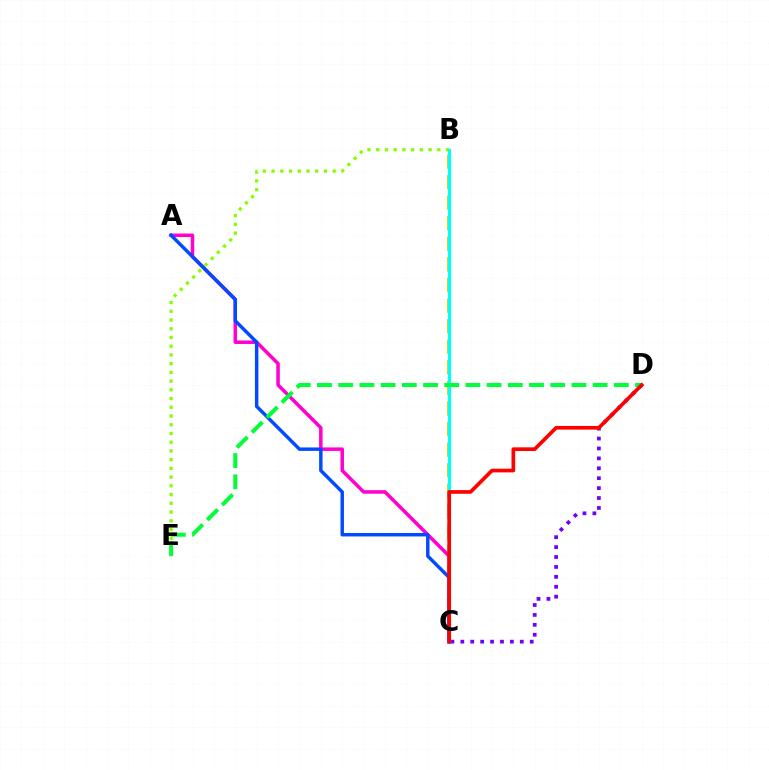{('B', 'C'): [{'color': '#ffbd00', 'line_style': 'dashed', 'thickness': 2.8}, {'color': '#00fff6', 'line_style': 'solid', 'thickness': 2.33}], ('A', 'C'): [{'color': '#ff00cf', 'line_style': 'solid', 'thickness': 2.53}, {'color': '#004bff', 'line_style': 'solid', 'thickness': 2.47}], ('B', 'E'): [{'color': '#84ff00', 'line_style': 'dotted', 'thickness': 2.37}], ('C', 'D'): [{'color': '#7200ff', 'line_style': 'dotted', 'thickness': 2.69}, {'color': '#ff0000', 'line_style': 'solid', 'thickness': 2.65}], ('D', 'E'): [{'color': '#00ff39', 'line_style': 'dashed', 'thickness': 2.88}]}